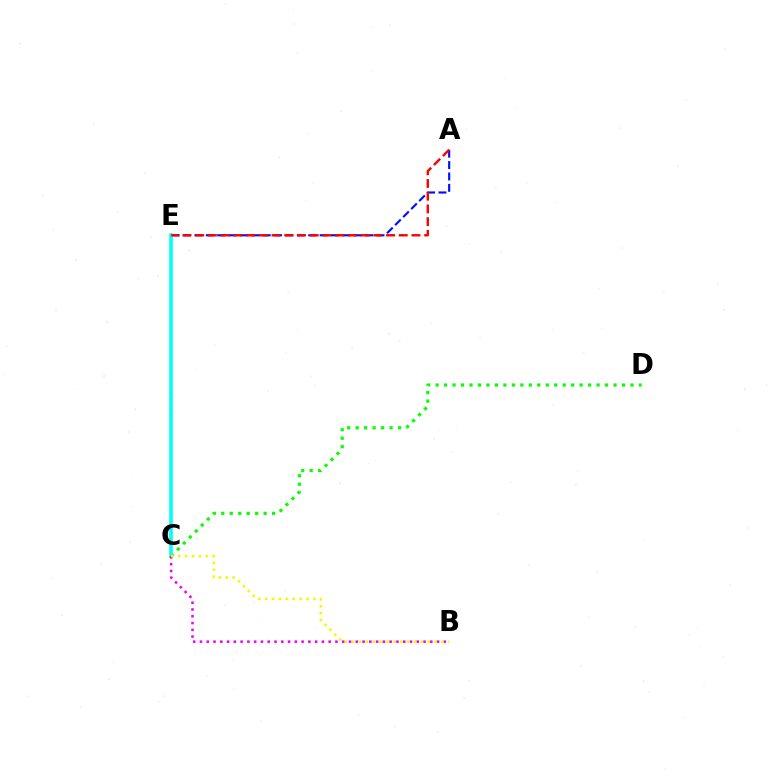{('C', 'D'): [{'color': '#08ff00', 'line_style': 'dotted', 'thickness': 2.3}], ('A', 'E'): [{'color': '#0010ff', 'line_style': 'dashed', 'thickness': 1.55}, {'color': '#ff0000', 'line_style': 'dashed', 'thickness': 1.73}], ('C', 'E'): [{'color': '#00fff6', 'line_style': 'solid', 'thickness': 2.58}], ('B', 'C'): [{'color': '#ee00ff', 'line_style': 'dotted', 'thickness': 1.84}, {'color': '#fcf500', 'line_style': 'dotted', 'thickness': 1.87}]}